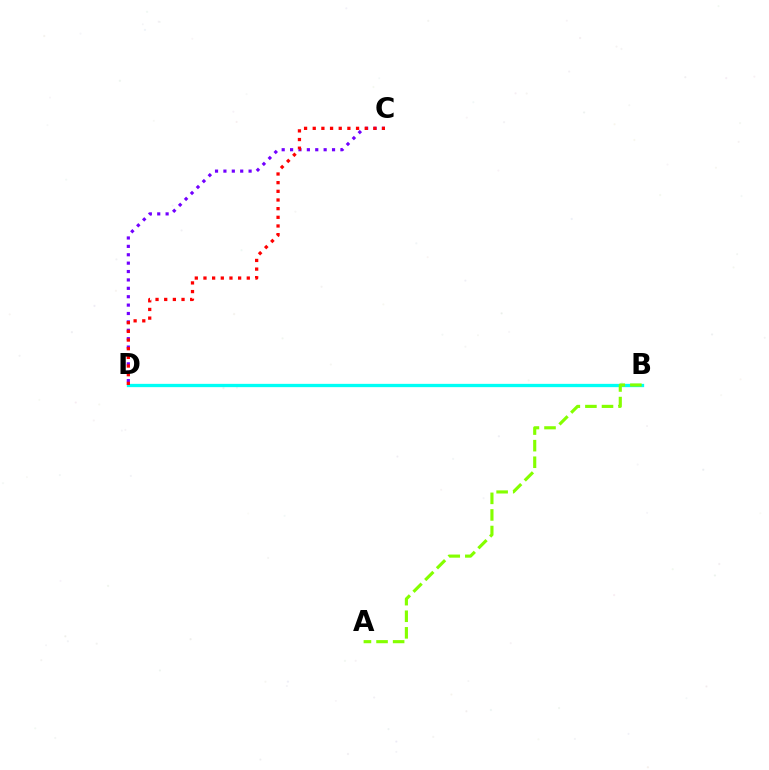{('C', 'D'): [{'color': '#7200ff', 'line_style': 'dotted', 'thickness': 2.28}, {'color': '#ff0000', 'line_style': 'dotted', 'thickness': 2.35}], ('B', 'D'): [{'color': '#00fff6', 'line_style': 'solid', 'thickness': 2.37}], ('A', 'B'): [{'color': '#84ff00', 'line_style': 'dashed', 'thickness': 2.25}]}